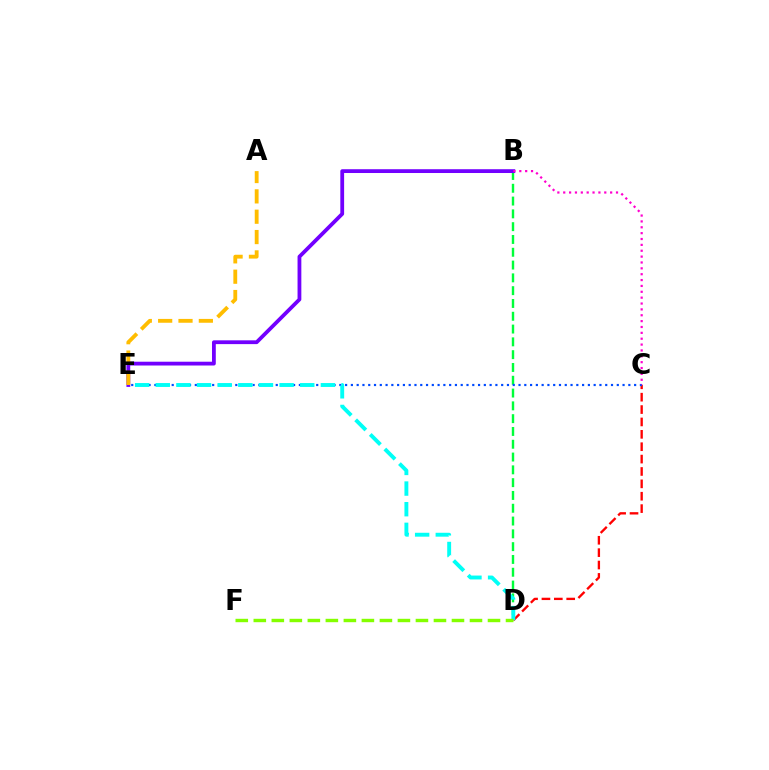{('C', 'D'): [{'color': '#ff0000', 'line_style': 'dashed', 'thickness': 1.68}], ('B', 'D'): [{'color': '#00ff39', 'line_style': 'dashed', 'thickness': 1.74}], ('C', 'E'): [{'color': '#004bff', 'line_style': 'dotted', 'thickness': 1.57}], ('D', 'E'): [{'color': '#00fff6', 'line_style': 'dashed', 'thickness': 2.8}], ('B', 'E'): [{'color': '#7200ff', 'line_style': 'solid', 'thickness': 2.73}], ('A', 'E'): [{'color': '#ffbd00', 'line_style': 'dashed', 'thickness': 2.76}], ('B', 'C'): [{'color': '#ff00cf', 'line_style': 'dotted', 'thickness': 1.59}], ('D', 'F'): [{'color': '#84ff00', 'line_style': 'dashed', 'thickness': 2.45}]}